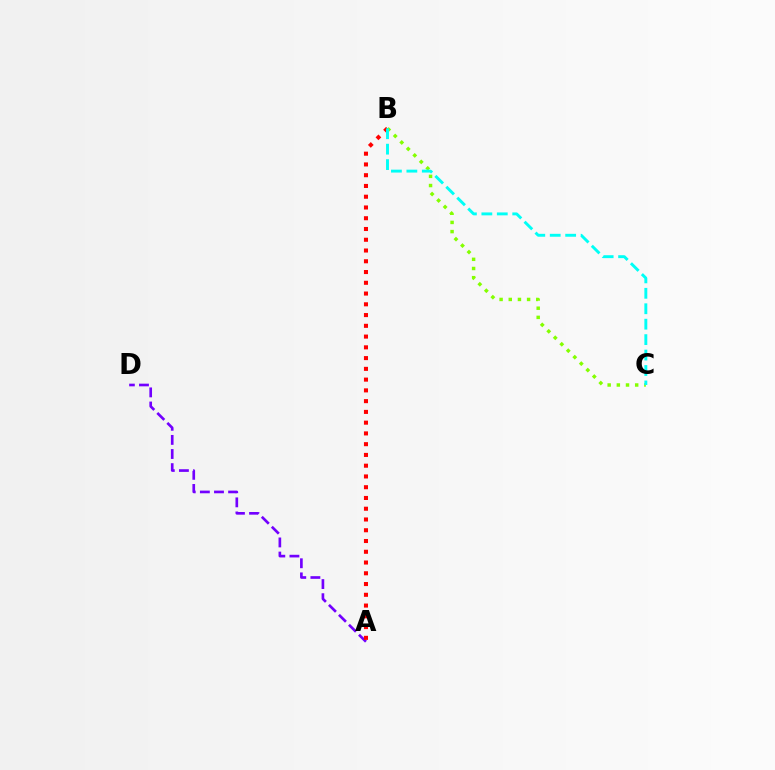{('A', 'D'): [{'color': '#7200ff', 'line_style': 'dashed', 'thickness': 1.92}], ('A', 'B'): [{'color': '#ff0000', 'line_style': 'dotted', 'thickness': 2.92}], ('B', 'C'): [{'color': '#84ff00', 'line_style': 'dotted', 'thickness': 2.49}, {'color': '#00fff6', 'line_style': 'dashed', 'thickness': 2.1}]}